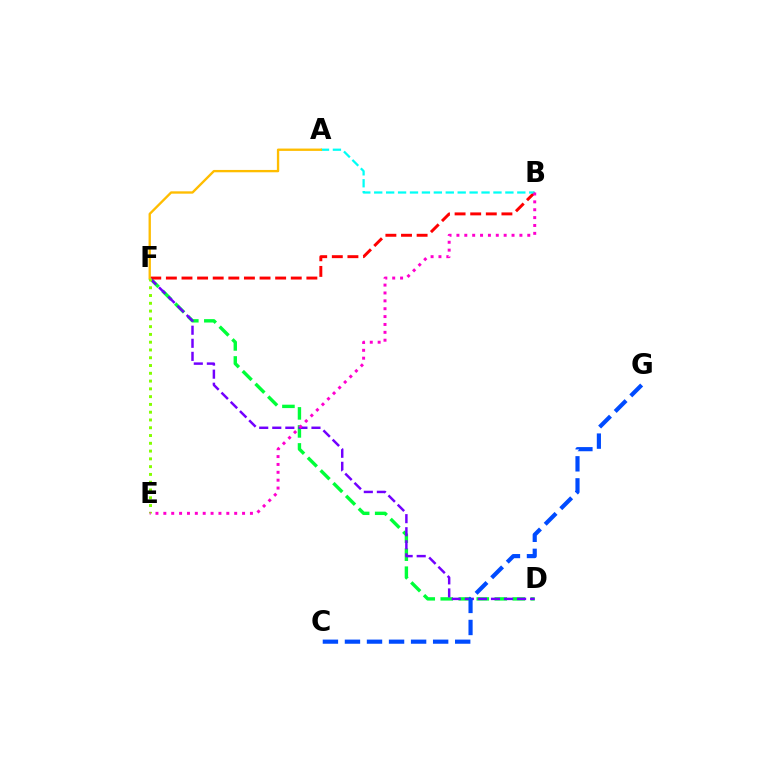{('D', 'F'): [{'color': '#00ff39', 'line_style': 'dashed', 'thickness': 2.45}, {'color': '#7200ff', 'line_style': 'dashed', 'thickness': 1.77}], ('B', 'F'): [{'color': '#ff0000', 'line_style': 'dashed', 'thickness': 2.12}], ('C', 'G'): [{'color': '#004bff', 'line_style': 'dashed', 'thickness': 3.0}], ('E', 'F'): [{'color': '#84ff00', 'line_style': 'dotted', 'thickness': 2.11}], ('A', 'B'): [{'color': '#00fff6', 'line_style': 'dashed', 'thickness': 1.62}], ('B', 'E'): [{'color': '#ff00cf', 'line_style': 'dotted', 'thickness': 2.14}], ('A', 'F'): [{'color': '#ffbd00', 'line_style': 'solid', 'thickness': 1.69}]}